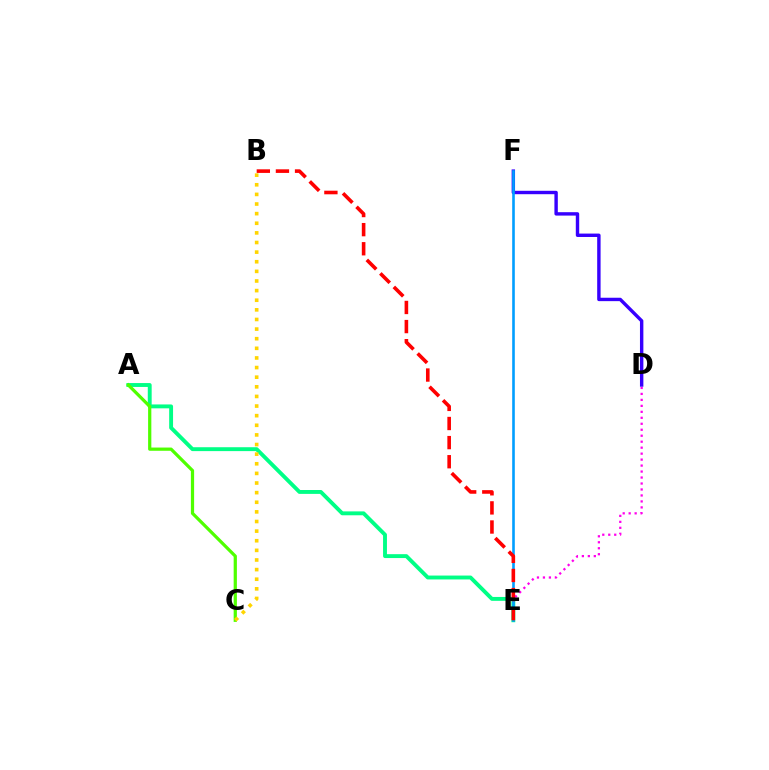{('D', 'E'): [{'color': '#ff00ed', 'line_style': 'dotted', 'thickness': 1.62}], ('A', 'E'): [{'color': '#00ff86', 'line_style': 'solid', 'thickness': 2.8}], ('D', 'F'): [{'color': '#3700ff', 'line_style': 'solid', 'thickness': 2.45}], ('E', 'F'): [{'color': '#009eff', 'line_style': 'solid', 'thickness': 1.88}], ('A', 'C'): [{'color': '#4fff00', 'line_style': 'solid', 'thickness': 2.33}], ('B', 'E'): [{'color': '#ff0000', 'line_style': 'dashed', 'thickness': 2.6}], ('B', 'C'): [{'color': '#ffd500', 'line_style': 'dotted', 'thickness': 2.61}]}